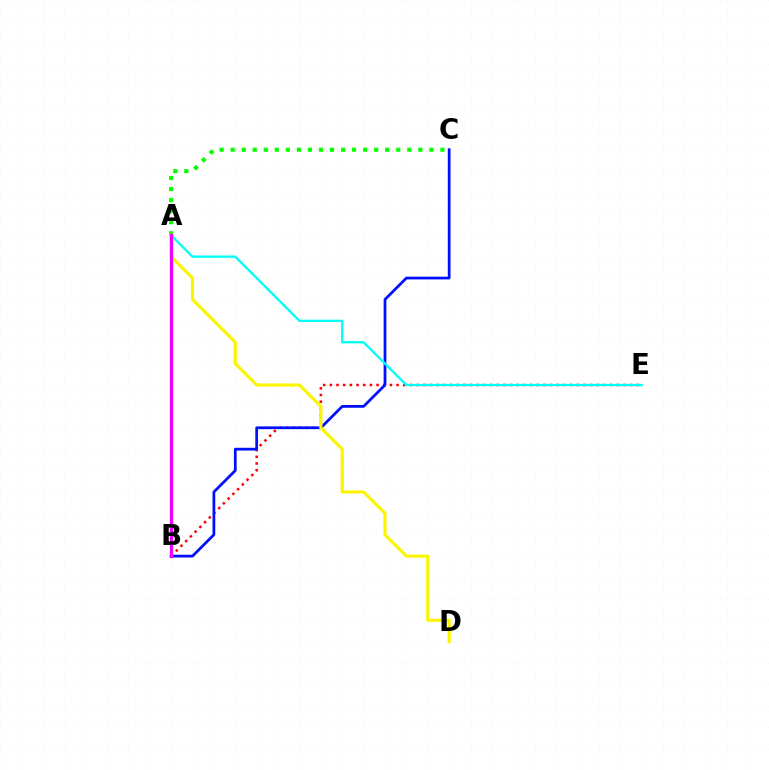{('B', 'E'): [{'color': '#ff0000', 'line_style': 'dotted', 'thickness': 1.81}], ('B', 'C'): [{'color': '#0010ff', 'line_style': 'solid', 'thickness': 1.98}], ('A', 'C'): [{'color': '#08ff00', 'line_style': 'dotted', 'thickness': 3.0}], ('A', 'E'): [{'color': '#00fff6', 'line_style': 'solid', 'thickness': 1.67}], ('A', 'D'): [{'color': '#fcf500', 'line_style': 'solid', 'thickness': 2.27}], ('A', 'B'): [{'color': '#ee00ff', 'line_style': 'solid', 'thickness': 2.34}]}